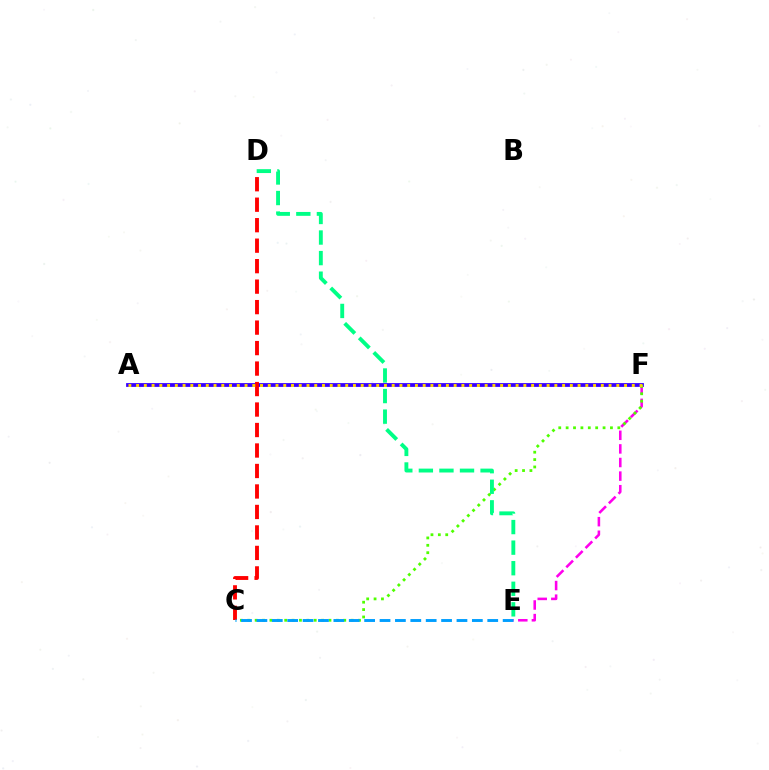{('E', 'F'): [{'color': '#ff00ed', 'line_style': 'dashed', 'thickness': 1.85}], ('A', 'F'): [{'color': '#3700ff', 'line_style': 'solid', 'thickness': 2.73}, {'color': '#ffd500', 'line_style': 'dotted', 'thickness': 2.1}], ('C', 'D'): [{'color': '#ff0000', 'line_style': 'dashed', 'thickness': 2.78}], ('C', 'F'): [{'color': '#4fff00', 'line_style': 'dotted', 'thickness': 2.01}], ('D', 'E'): [{'color': '#00ff86', 'line_style': 'dashed', 'thickness': 2.79}], ('C', 'E'): [{'color': '#009eff', 'line_style': 'dashed', 'thickness': 2.09}]}